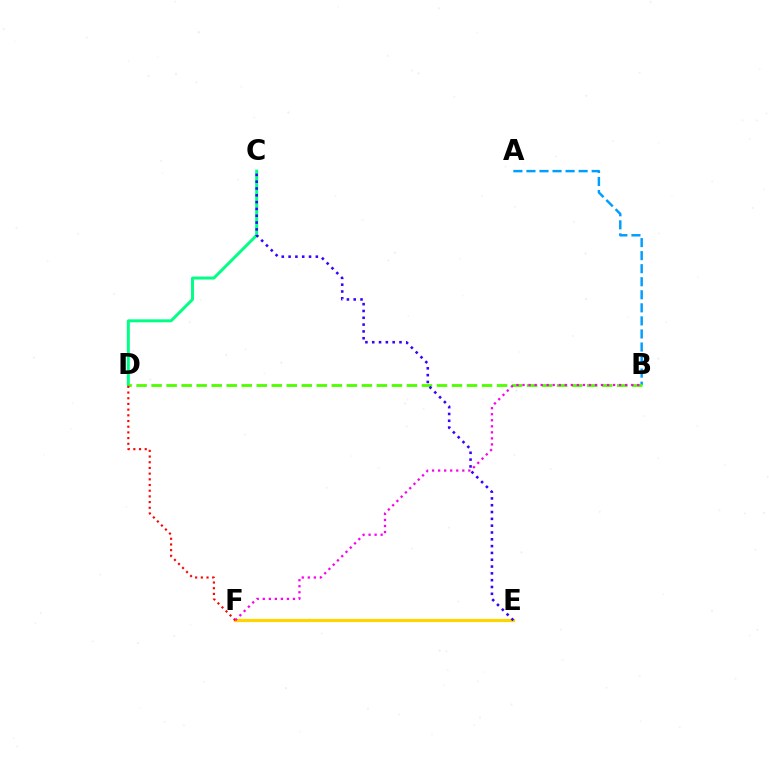{('E', 'F'): [{'color': '#ffd500', 'line_style': 'solid', 'thickness': 2.33}], ('A', 'B'): [{'color': '#009eff', 'line_style': 'dashed', 'thickness': 1.77}], ('C', 'D'): [{'color': '#00ff86', 'line_style': 'solid', 'thickness': 2.14}], ('B', 'D'): [{'color': '#4fff00', 'line_style': 'dashed', 'thickness': 2.04}], ('D', 'F'): [{'color': '#ff0000', 'line_style': 'dotted', 'thickness': 1.55}], ('B', 'F'): [{'color': '#ff00ed', 'line_style': 'dotted', 'thickness': 1.64}], ('C', 'E'): [{'color': '#3700ff', 'line_style': 'dotted', 'thickness': 1.85}]}